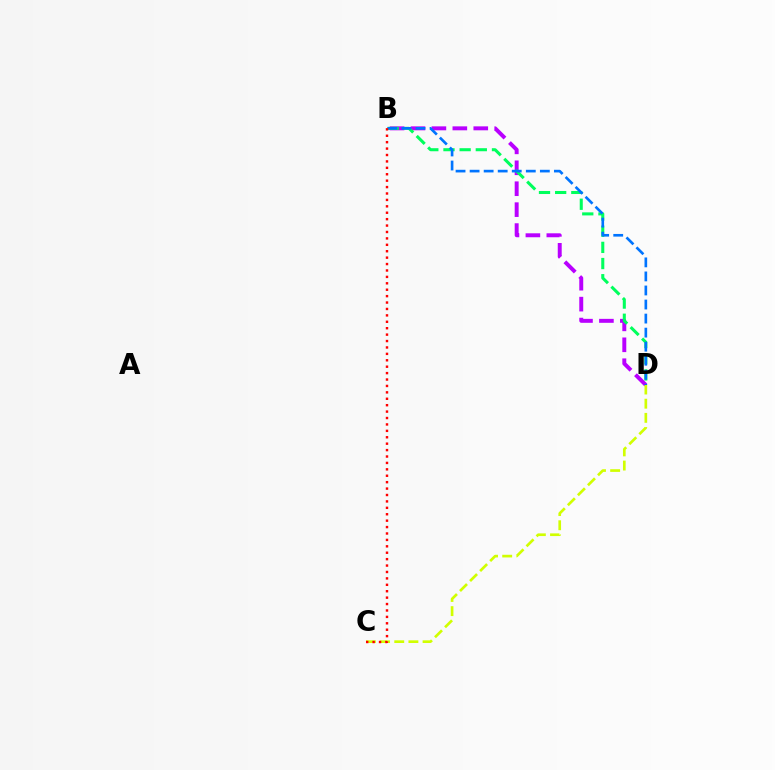{('B', 'D'): [{'color': '#b900ff', 'line_style': 'dashed', 'thickness': 2.84}, {'color': '#00ff5c', 'line_style': 'dashed', 'thickness': 2.2}, {'color': '#0074ff', 'line_style': 'dashed', 'thickness': 1.91}], ('C', 'D'): [{'color': '#d1ff00', 'line_style': 'dashed', 'thickness': 1.92}], ('B', 'C'): [{'color': '#ff0000', 'line_style': 'dotted', 'thickness': 1.74}]}